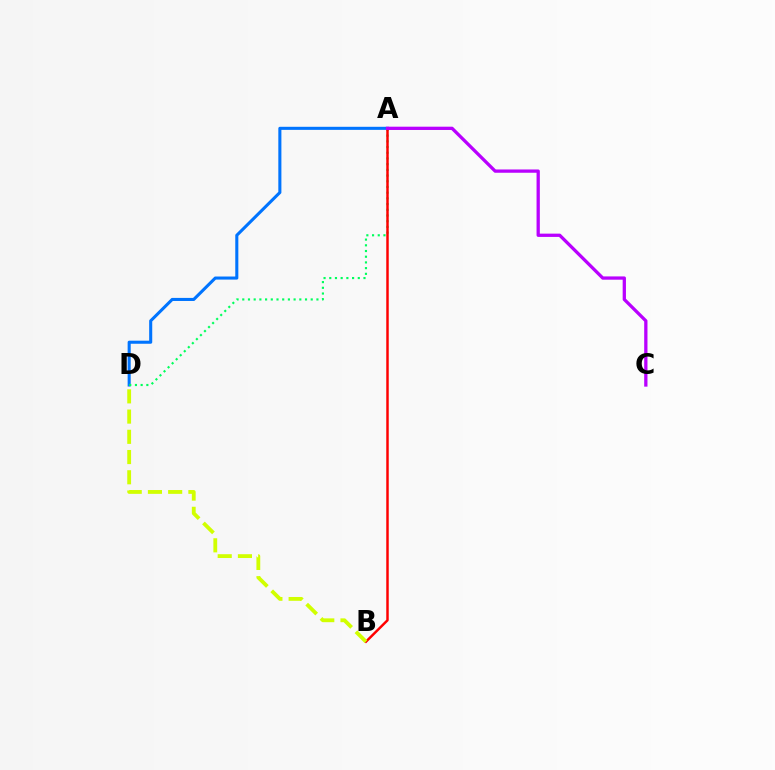{('A', 'D'): [{'color': '#0074ff', 'line_style': 'solid', 'thickness': 2.21}, {'color': '#00ff5c', 'line_style': 'dotted', 'thickness': 1.55}], ('A', 'B'): [{'color': '#ff0000', 'line_style': 'solid', 'thickness': 1.78}], ('A', 'C'): [{'color': '#b900ff', 'line_style': 'solid', 'thickness': 2.36}], ('B', 'D'): [{'color': '#d1ff00', 'line_style': 'dashed', 'thickness': 2.75}]}